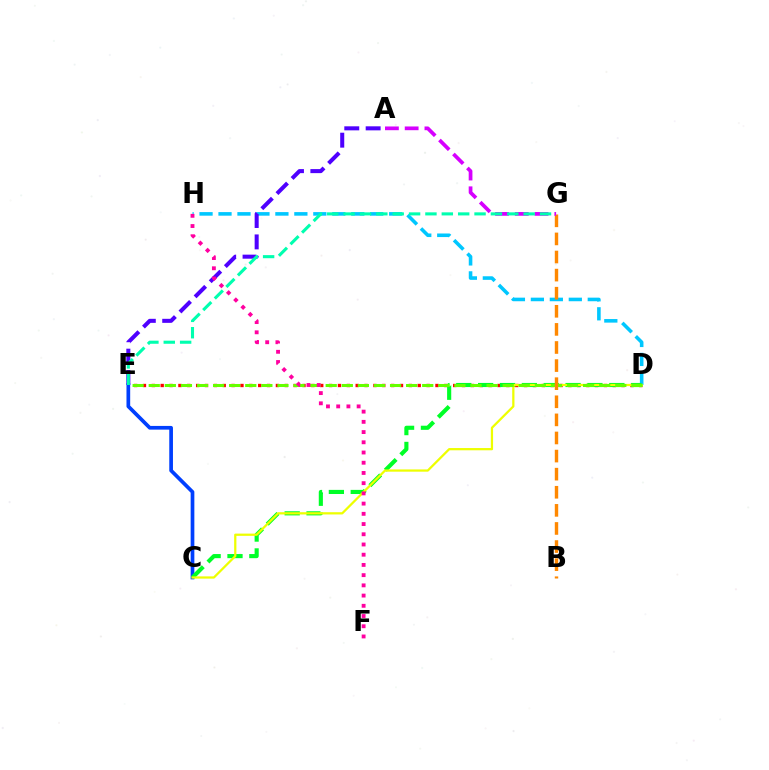{('D', 'E'): [{'color': '#ff0000', 'line_style': 'dotted', 'thickness': 2.41}, {'color': '#66ff00', 'line_style': 'dashed', 'thickness': 2.19}], ('D', 'H'): [{'color': '#00c7ff', 'line_style': 'dashed', 'thickness': 2.58}], ('A', 'E'): [{'color': '#4f00ff', 'line_style': 'dashed', 'thickness': 2.91}], ('C', 'E'): [{'color': '#003fff', 'line_style': 'solid', 'thickness': 2.67}], ('C', 'D'): [{'color': '#00ff27', 'line_style': 'dashed', 'thickness': 2.97}, {'color': '#eeff00', 'line_style': 'solid', 'thickness': 1.62}], ('B', 'G'): [{'color': '#ff8800', 'line_style': 'dashed', 'thickness': 2.46}], ('A', 'G'): [{'color': '#d600ff', 'line_style': 'dashed', 'thickness': 2.68}], ('F', 'H'): [{'color': '#ff00a0', 'line_style': 'dotted', 'thickness': 2.78}], ('E', 'G'): [{'color': '#00ffaf', 'line_style': 'dashed', 'thickness': 2.22}]}